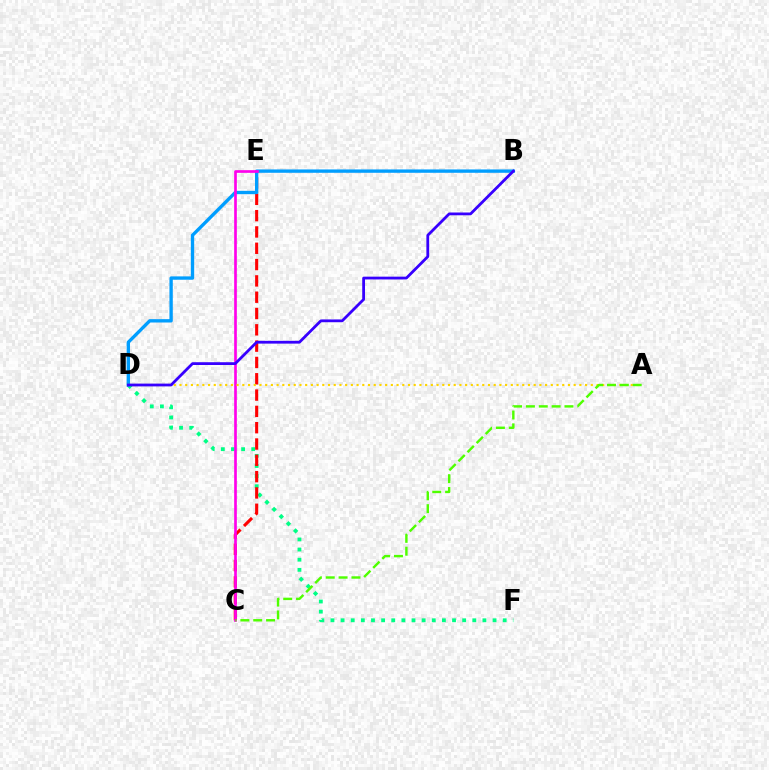{('D', 'F'): [{'color': '#00ff86', 'line_style': 'dotted', 'thickness': 2.75}], ('C', 'E'): [{'color': '#ff0000', 'line_style': 'dashed', 'thickness': 2.22}, {'color': '#ff00ed', 'line_style': 'solid', 'thickness': 1.92}], ('B', 'D'): [{'color': '#009eff', 'line_style': 'solid', 'thickness': 2.41}, {'color': '#3700ff', 'line_style': 'solid', 'thickness': 2.01}], ('A', 'D'): [{'color': '#ffd500', 'line_style': 'dotted', 'thickness': 1.55}], ('A', 'C'): [{'color': '#4fff00', 'line_style': 'dashed', 'thickness': 1.75}]}